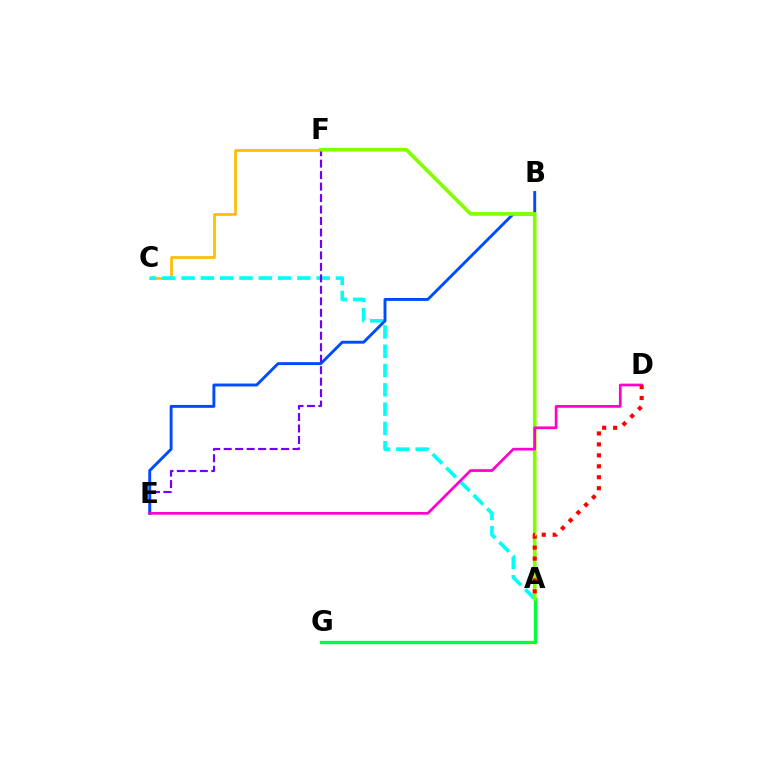{('C', 'F'): [{'color': '#ffbd00', 'line_style': 'solid', 'thickness': 1.94}], ('A', 'C'): [{'color': '#00fff6', 'line_style': 'dashed', 'thickness': 2.62}], ('A', 'G'): [{'color': '#00ff39', 'line_style': 'solid', 'thickness': 2.4}], ('E', 'F'): [{'color': '#7200ff', 'line_style': 'dashed', 'thickness': 1.56}], ('B', 'E'): [{'color': '#004bff', 'line_style': 'solid', 'thickness': 2.09}], ('A', 'F'): [{'color': '#84ff00', 'line_style': 'solid', 'thickness': 2.65}], ('D', 'E'): [{'color': '#ff00cf', 'line_style': 'solid', 'thickness': 1.95}], ('A', 'D'): [{'color': '#ff0000', 'line_style': 'dotted', 'thickness': 2.97}]}